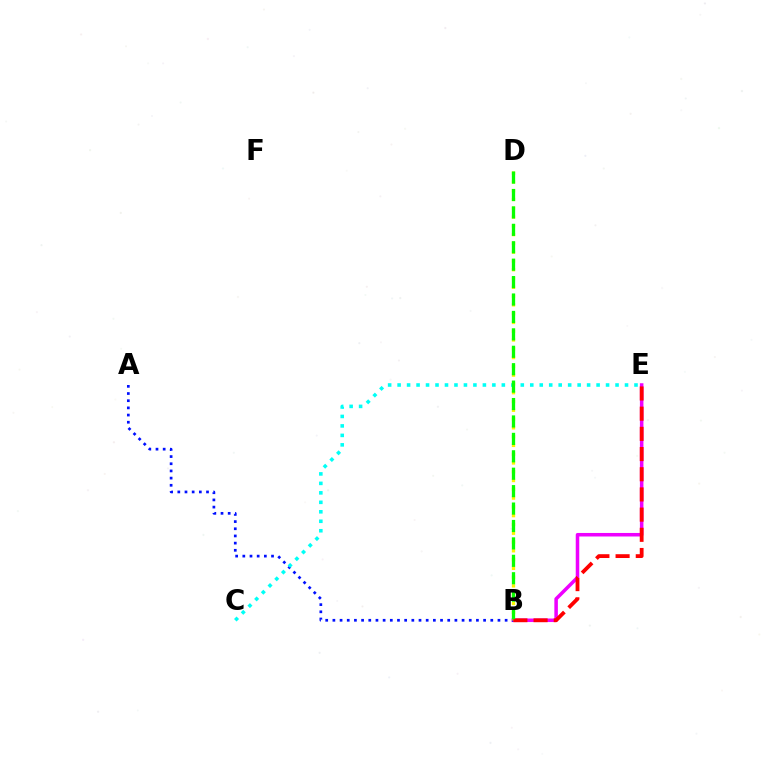{('B', 'E'): [{'color': '#ee00ff', 'line_style': 'solid', 'thickness': 2.54}, {'color': '#ff0000', 'line_style': 'dashed', 'thickness': 2.74}], ('A', 'B'): [{'color': '#0010ff', 'line_style': 'dotted', 'thickness': 1.95}], ('C', 'E'): [{'color': '#00fff6', 'line_style': 'dotted', 'thickness': 2.57}], ('B', 'D'): [{'color': '#fcf500', 'line_style': 'dotted', 'thickness': 2.39}, {'color': '#08ff00', 'line_style': 'dashed', 'thickness': 2.37}]}